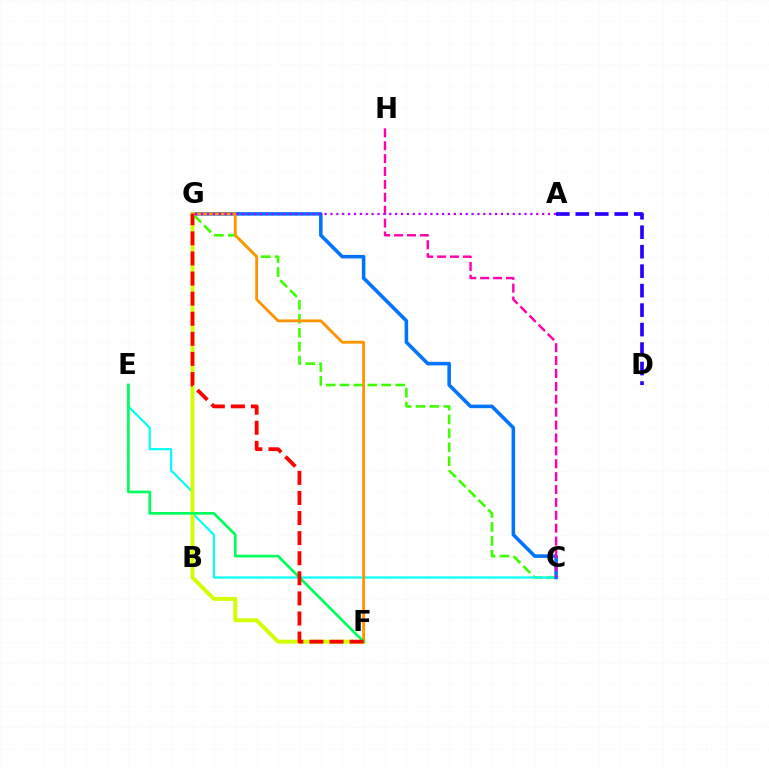{('C', 'G'): [{'color': '#3dff00', 'line_style': 'dashed', 'thickness': 1.89}, {'color': '#0074ff', 'line_style': 'solid', 'thickness': 2.56}], ('C', 'E'): [{'color': '#00fff6', 'line_style': 'solid', 'thickness': 1.55}], ('F', 'G'): [{'color': '#d1ff00', 'line_style': 'solid', 'thickness': 2.81}, {'color': '#ff9400', 'line_style': 'solid', 'thickness': 2.04}, {'color': '#ff0000', 'line_style': 'dashed', 'thickness': 2.73}], ('A', 'D'): [{'color': '#2500ff', 'line_style': 'dashed', 'thickness': 2.65}], ('E', 'F'): [{'color': '#00ff5c', 'line_style': 'solid', 'thickness': 1.94}], ('C', 'H'): [{'color': '#ff00ac', 'line_style': 'dashed', 'thickness': 1.75}], ('A', 'G'): [{'color': '#b900ff', 'line_style': 'dotted', 'thickness': 1.6}]}